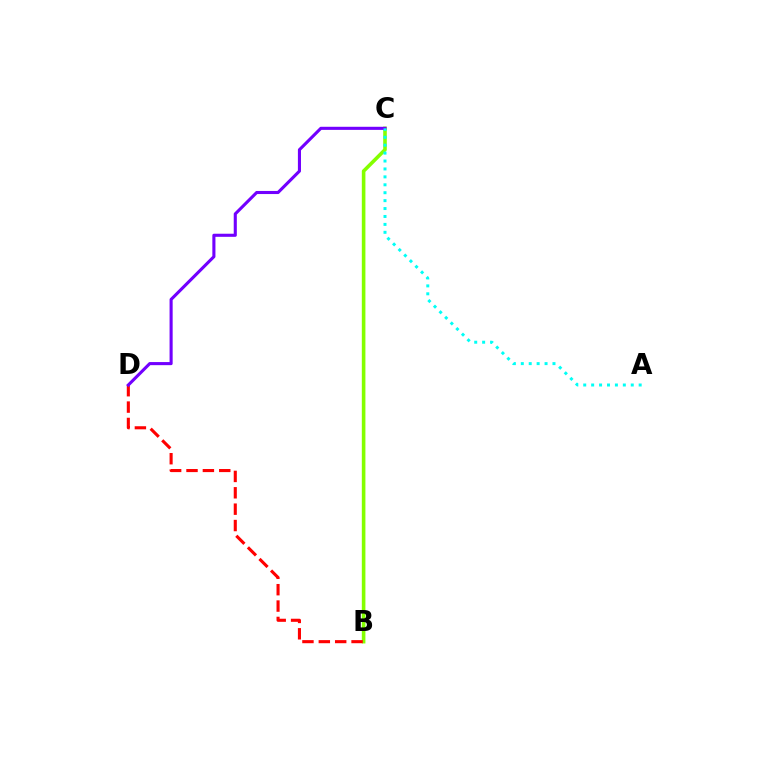{('B', 'C'): [{'color': '#84ff00', 'line_style': 'solid', 'thickness': 2.59}], ('B', 'D'): [{'color': '#ff0000', 'line_style': 'dashed', 'thickness': 2.22}], ('C', 'D'): [{'color': '#7200ff', 'line_style': 'solid', 'thickness': 2.23}], ('A', 'C'): [{'color': '#00fff6', 'line_style': 'dotted', 'thickness': 2.15}]}